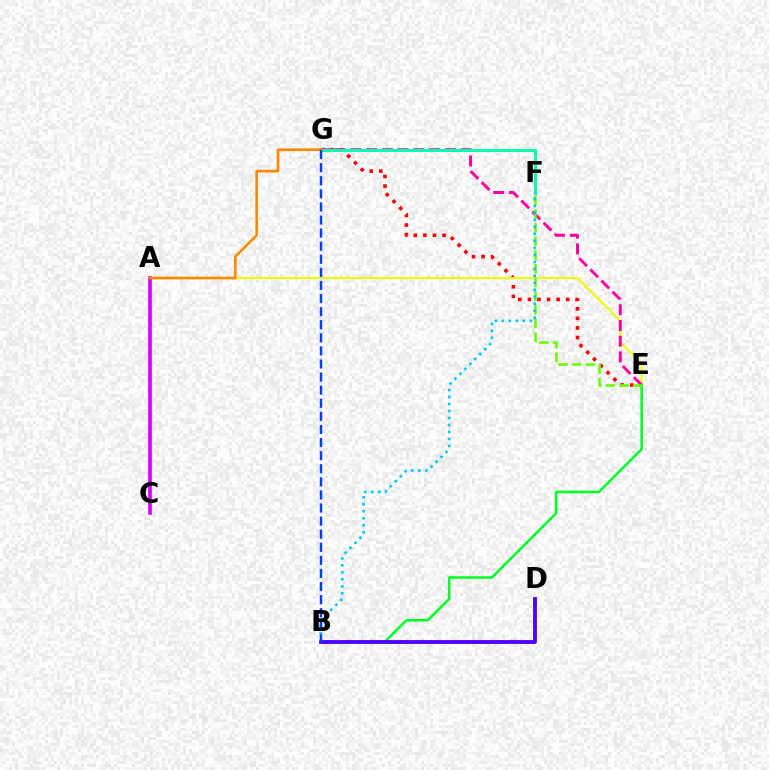{('E', 'G'): [{'color': '#ff0000', 'line_style': 'dotted', 'thickness': 2.6}, {'color': '#ff00a0', 'line_style': 'dashed', 'thickness': 2.14}], ('A', 'E'): [{'color': '#eeff00', 'line_style': 'solid', 'thickness': 1.5}], ('A', 'C'): [{'color': '#d600ff', 'line_style': 'solid', 'thickness': 2.63}], ('B', 'E'): [{'color': '#00ff27', 'line_style': 'solid', 'thickness': 1.84}], ('F', 'G'): [{'color': '#00ffaf', 'line_style': 'solid', 'thickness': 2.18}], ('A', 'G'): [{'color': '#ff8800', 'line_style': 'solid', 'thickness': 1.91}], ('B', 'D'): [{'color': '#4f00ff', 'line_style': 'solid', 'thickness': 2.75}], ('E', 'F'): [{'color': '#66ff00', 'line_style': 'dashed', 'thickness': 1.86}], ('B', 'F'): [{'color': '#00c7ff', 'line_style': 'dotted', 'thickness': 1.9}], ('B', 'G'): [{'color': '#003fff', 'line_style': 'dashed', 'thickness': 1.78}]}